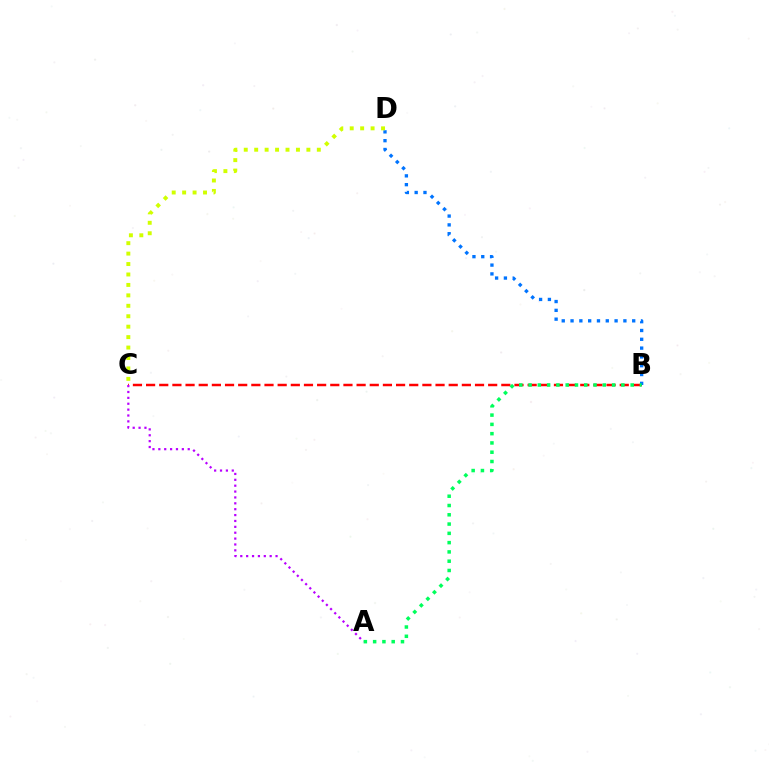{('B', 'C'): [{'color': '#ff0000', 'line_style': 'dashed', 'thickness': 1.79}], ('A', 'C'): [{'color': '#b900ff', 'line_style': 'dotted', 'thickness': 1.6}], ('B', 'D'): [{'color': '#0074ff', 'line_style': 'dotted', 'thickness': 2.39}], ('C', 'D'): [{'color': '#d1ff00', 'line_style': 'dotted', 'thickness': 2.84}], ('A', 'B'): [{'color': '#00ff5c', 'line_style': 'dotted', 'thickness': 2.52}]}